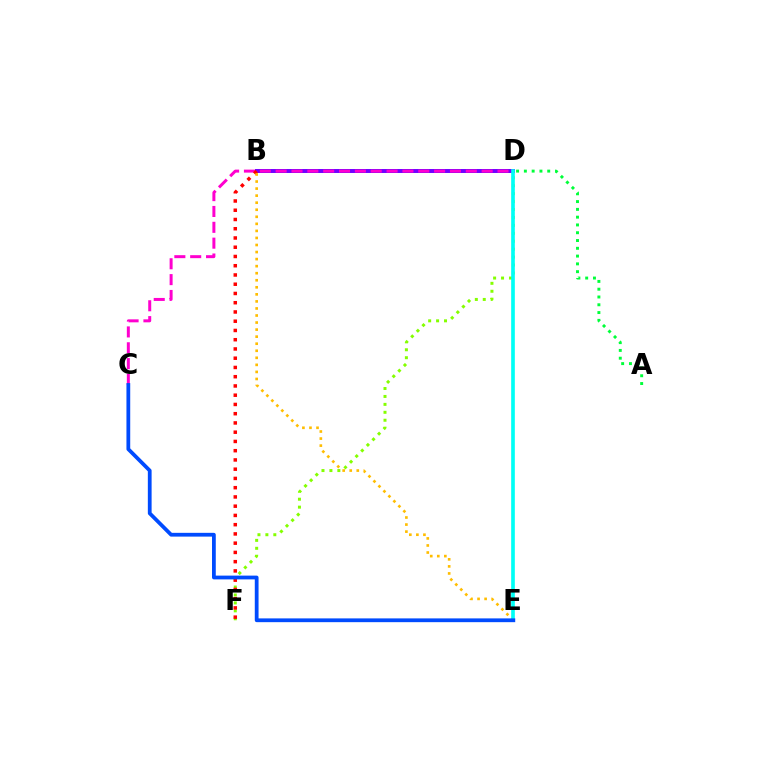{('B', 'D'): [{'color': '#7200ff', 'line_style': 'solid', 'thickness': 2.85}], ('D', 'F'): [{'color': '#84ff00', 'line_style': 'dotted', 'thickness': 2.16}], ('A', 'D'): [{'color': '#00ff39', 'line_style': 'dotted', 'thickness': 2.12}], ('C', 'D'): [{'color': '#ff00cf', 'line_style': 'dashed', 'thickness': 2.15}], ('B', 'F'): [{'color': '#ff0000', 'line_style': 'dotted', 'thickness': 2.51}], ('B', 'E'): [{'color': '#ffbd00', 'line_style': 'dotted', 'thickness': 1.92}], ('D', 'E'): [{'color': '#00fff6', 'line_style': 'solid', 'thickness': 2.64}], ('C', 'E'): [{'color': '#004bff', 'line_style': 'solid', 'thickness': 2.72}]}